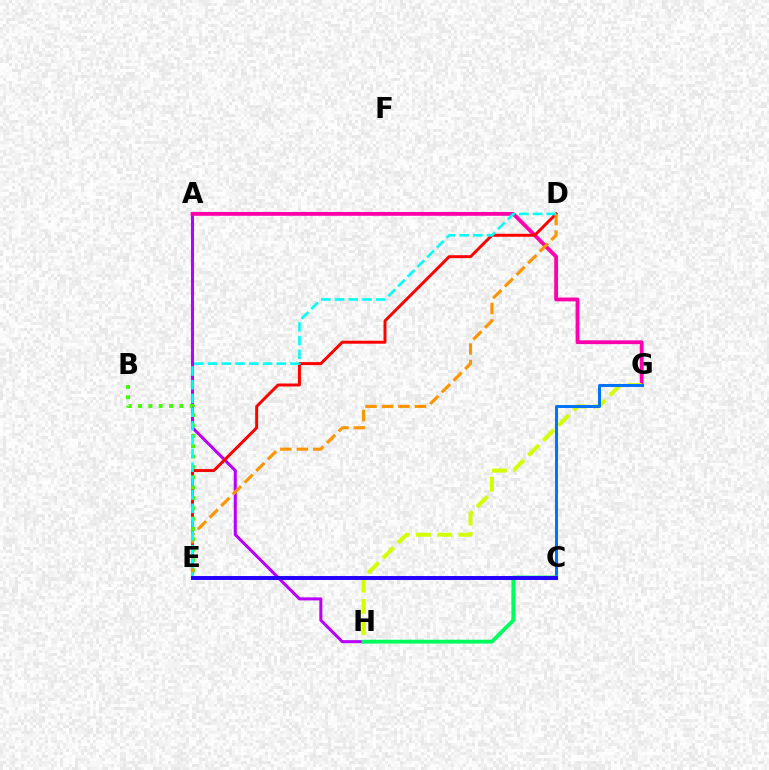{('A', 'H'): [{'color': '#b900ff', 'line_style': 'solid', 'thickness': 2.19}], ('A', 'G'): [{'color': '#ff00ac', 'line_style': 'solid', 'thickness': 2.74}], ('D', 'E'): [{'color': '#ff0000', 'line_style': 'solid', 'thickness': 2.13}, {'color': '#ff9400', 'line_style': 'dashed', 'thickness': 2.24}, {'color': '#00fff6', 'line_style': 'dashed', 'thickness': 1.87}], ('G', 'H'): [{'color': '#d1ff00', 'line_style': 'dashed', 'thickness': 2.89}], ('C', 'G'): [{'color': '#0074ff', 'line_style': 'solid', 'thickness': 2.16}], ('B', 'E'): [{'color': '#3dff00', 'line_style': 'dotted', 'thickness': 2.81}], ('C', 'H'): [{'color': '#00ff5c', 'line_style': 'solid', 'thickness': 2.77}], ('C', 'E'): [{'color': '#2500ff', 'line_style': 'solid', 'thickness': 2.84}]}